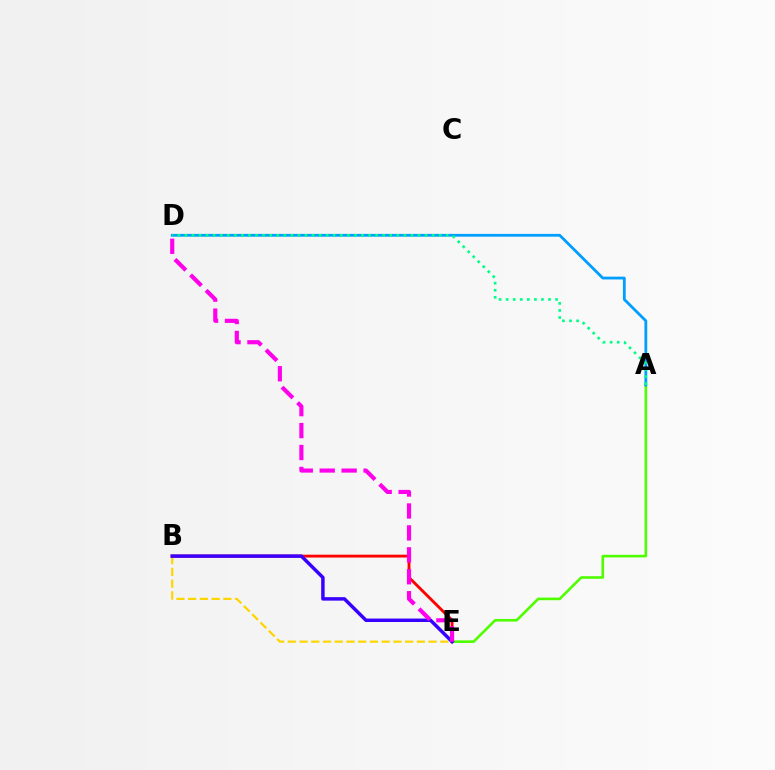{('B', 'E'): [{'color': '#ffd500', 'line_style': 'dashed', 'thickness': 1.59}, {'color': '#ff0000', 'line_style': 'solid', 'thickness': 2.06}, {'color': '#3700ff', 'line_style': 'solid', 'thickness': 2.49}], ('A', 'E'): [{'color': '#4fff00', 'line_style': 'solid', 'thickness': 1.89}], ('A', 'D'): [{'color': '#009eff', 'line_style': 'solid', 'thickness': 2.01}, {'color': '#00ff86', 'line_style': 'dotted', 'thickness': 1.92}], ('D', 'E'): [{'color': '#ff00ed', 'line_style': 'dashed', 'thickness': 2.98}]}